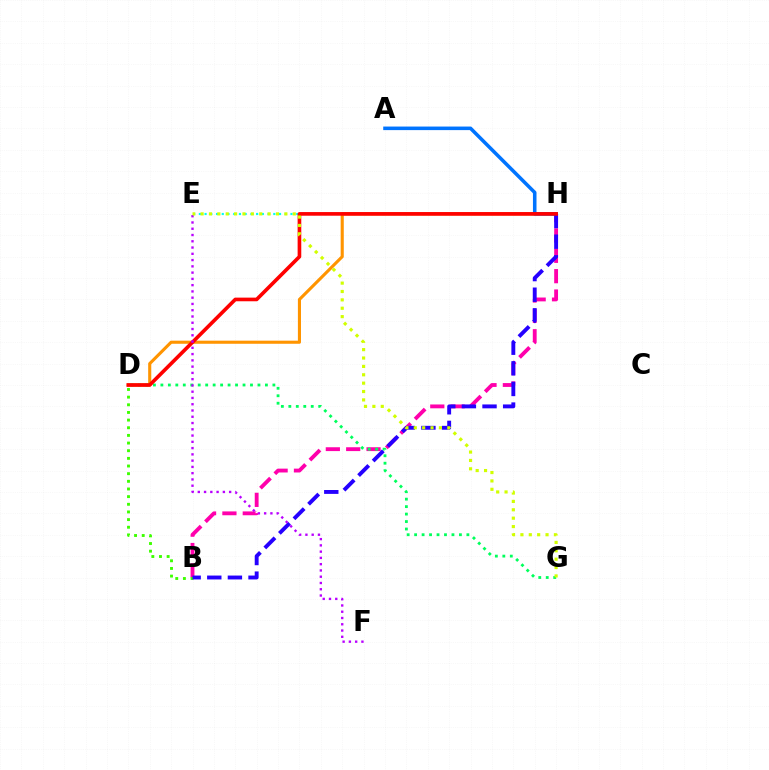{('D', 'H'): [{'color': '#ff9400', 'line_style': 'solid', 'thickness': 2.23}, {'color': '#ff0000', 'line_style': 'solid', 'thickness': 2.63}], ('E', 'H'): [{'color': '#00fff6', 'line_style': 'dotted', 'thickness': 1.56}], ('A', 'H'): [{'color': '#0074ff', 'line_style': 'solid', 'thickness': 2.56}], ('B', 'H'): [{'color': '#ff00ac', 'line_style': 'dashed', 'thickness': 2.77}, {'color': '#2500ff', 'line_style': 'dashed', 'thickness': 2.8}], ('D', 'G'): [{'color': '#00ff5c', 'line_style': 'dotted', 'thickness': 2.03}], ('B', 'D'): [{'color': '#3dff00', 'line_style': 'dotted', 'thickness': 2.08}], ('E', 'F'): [{'color': '#b900ff', 'line_style': 'dotted', 'thickness': 1.7}], ('E', 'G'): [{'color': '#d1ff00', 'line_style': 'dotted', 'thickness': 2.28}]}